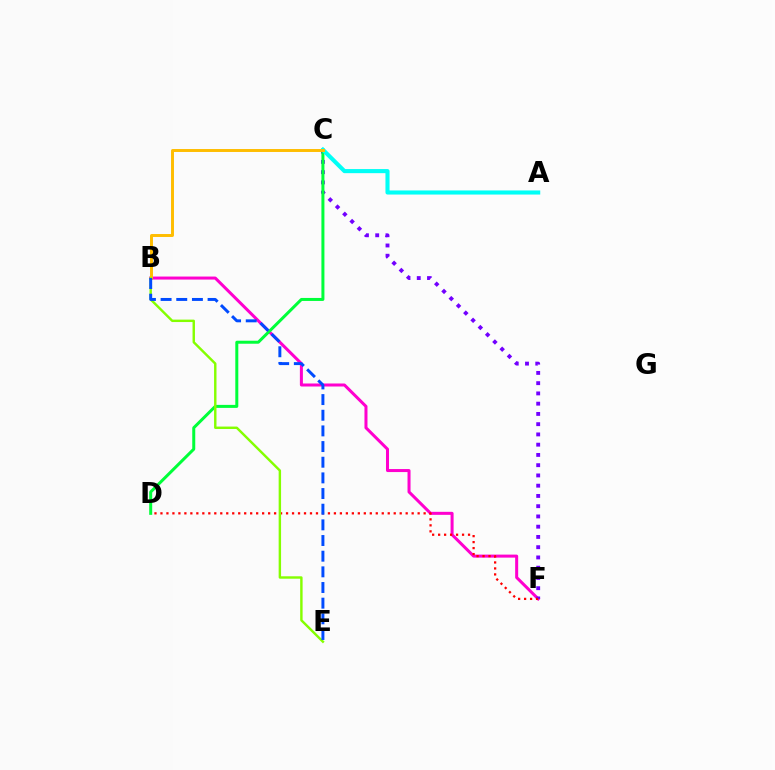{('B', 'F'): [{'color': '#ff00cf', 'line_style': 'solid', 'thickness': 2.17}], ('C', 'F'): [{'color': '#7200ff', 'line_style': 'dotted', 'thickness': 2.79}], ('D', 'F'): [{'color': '#ff0000', 'line_style': 'dotted', 'thickness': 1.63}], ('C', 'D'): [{'color': '#00ff39', 'line_style': 'solid', 'thickness': 2.16}], ('A', 'C'): [{'color': '#00fff6', 'line_style': 'solid', 'thickness': 2.95}], ('B', 'C'): [{'color': '#ffbd00', 'line_style': 'solid', 'thickness': 2.11}], ('B', 'E'): [{'color': '#84ff00', 'line_style': 'solid', 'thickness': 1.75}, {'color': '#004bff', 'line_style': 'dashed', 'thickness': 2.13}]}